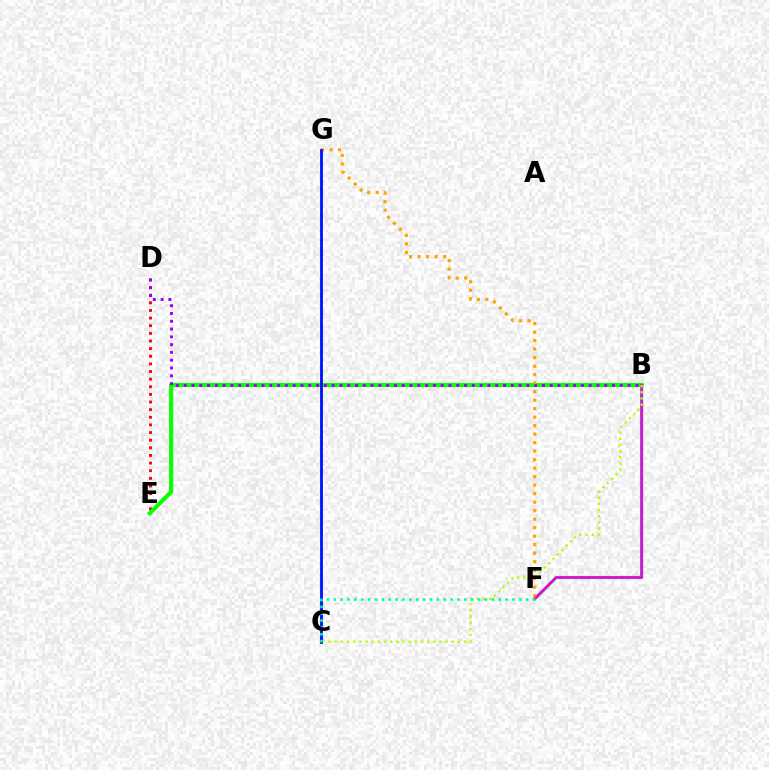{('B', 'F'): [{'color': '#00b5ff', 'line_style': 'solid', 'thickness': 2.26}, {'color': '#ff00bd', 'line_style': 'solid', 'thickness': 1.74}], ('D', 'E'): [{'color': '#ff0000', 'line_style': 'dotted', 'thickness': 2.07}], ('B', 'E'): [{'color': '#08ff00', 'line_style': 'solid', 'thickness': 2.95}], ('F', 'G'): [{'color': '#ffa500', 'line_style': 'dotted', 'thickness': 2.31}], ('B', 'D'): [{'color': '#9b00ff', 'line_style': 'dotted', 'thickness': 2.12}], ('B', 'C'): [{'color': '#b3ff00', 'line_style': 'dotted', 'thickness': 1.67}], ('C', 'G'): [{'color': '#0010ff', 'line_style': 'solid', 'thickness': 2.02}], ('C', 'F'): [{'color': '#00ff9d', 'line_style': 'dotted', 'thickness': 1.87}]}